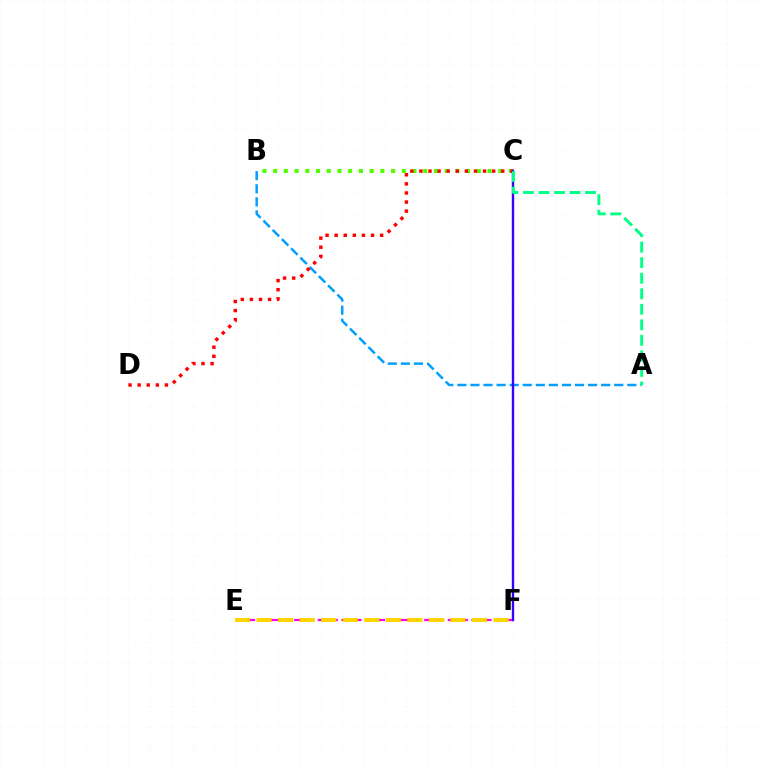{('B', 'C'): [{'color': '#4fff00', 'line_style': 'dotted', 'thickness': 2.91}], ('E', 'F'): [{'color': '#ff00ed', 'line_style': 'dashed', 'thickness': 1.61}, {'color': '#ffd500', 'line_style': 'dashed', 'thickness': 2.93}], ('A', 'B'): [{'color': '#009eff', 'line_style': 'dashed', 'thickness': 1.78}], ('C', 'D'): [{'color': '#ff0000', 'line_style': 'dotted', 'thickness': 2.47}], ('C', 'F'): [{'color': '#3700ff', 'line_style': 'solid', 'thickness': 1.72}], ('A', 'C'): [{'color': '#00ff86', 'line_style': 'dashed', 'thickness': 2.11}]}